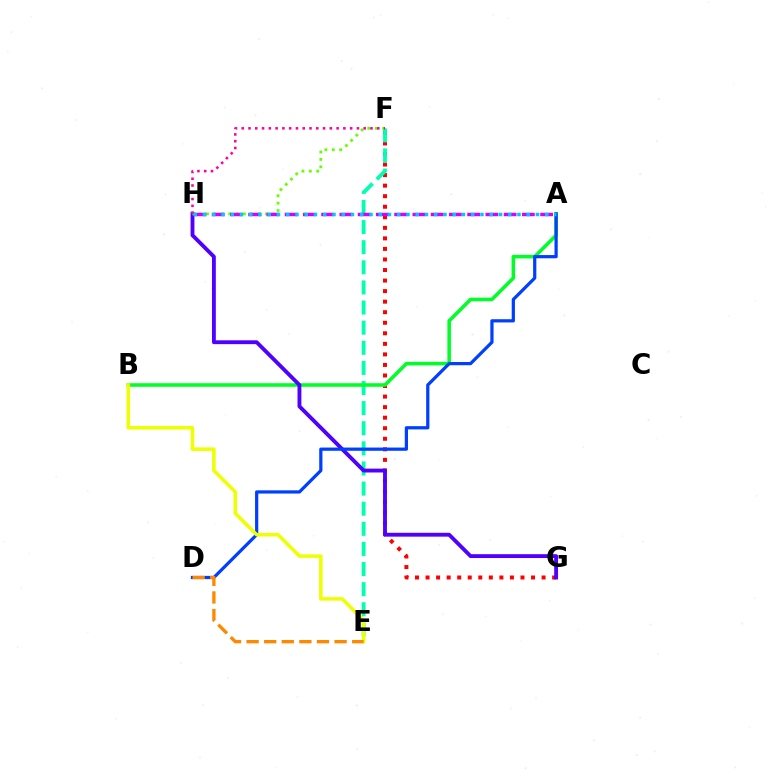{('F', 'G'): [{'color': '#ff0000', 'line_style': 'dotted', 'thickness': 2.87}], ('E', 'F'): [{'color': '#00ffaf', 'line_style': 'dashed', 'thickness': 2.73}], ('A', 'B'): [{'color': '#00ff27', 'line_style': 'solid', 'thickness': 2.56}], ('G', 'H'): [{'color': '#4f00ff', 'line_style': 'solid', 'thickness': 2.78}], ('F', 'H'): [{'color': '#66ff00', 'line_style': 'dotted', 'thickness': 2.01}, {'color': '#ff00a0', 'line_style': 'dotted', 'thickness': 1.84}], ('A', 'D'): [{'color': '#003fff', 'line_style': 'solid', 'thickness': 2.32}], ('B', 'E'): [{'color': '#eeff00', 'line_style': 'solid', 'thickness': 2.53}], ('D', 'E'): [{'color': '#ff8800', 'line_style': 'dashed', 'thickness': 2.39}], ('A', 'H'): [{'color': '#d600ff', 'line_style': 'dashed', 'thickness': 2.48}, {'color': '#00c7ff', 'line_style': 'dotted', 'thickness': 2.51}]}